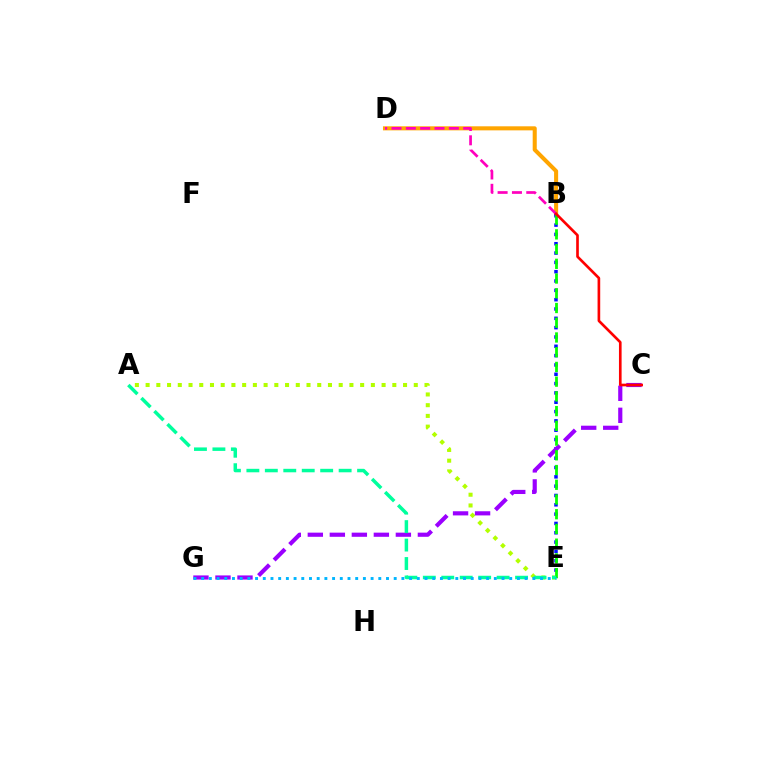{('B', 'D'): [{'color': '#ffa500', 'line_style': 'solid', 'thickness': 2.92}, {'color': '#ff00bd', 'line_style': 'dashed', 'thickness': 1.95}], ('A', 'E'): [{'color': '#b3ff00', 'line_style': 'dotted', 'thickness': 2.91}, {'color': '#00ff9d', 'line_style': 'dashed', 'thickness': 2.51}], ('B', 'E'): [{'color': '#0010ff', 'line_style': 'dotted', 'thickness': 2.53}, {'color': '#08ff00', 'line_style': 'dashed', 'thickness': 2.0}], ('C', 'G'): [{'color': '#9b00ff', 'line_style': 'dashed', 'thickness': 2.99}], ('B', 'C'): [{'color': '#ff0000', 'line_style': 'solid', 'thickness': 1.91}], ('E', 'G'): [{'color': '#00b5ff', 'line_style': 'dotted', 'thickness': 2.09}]}